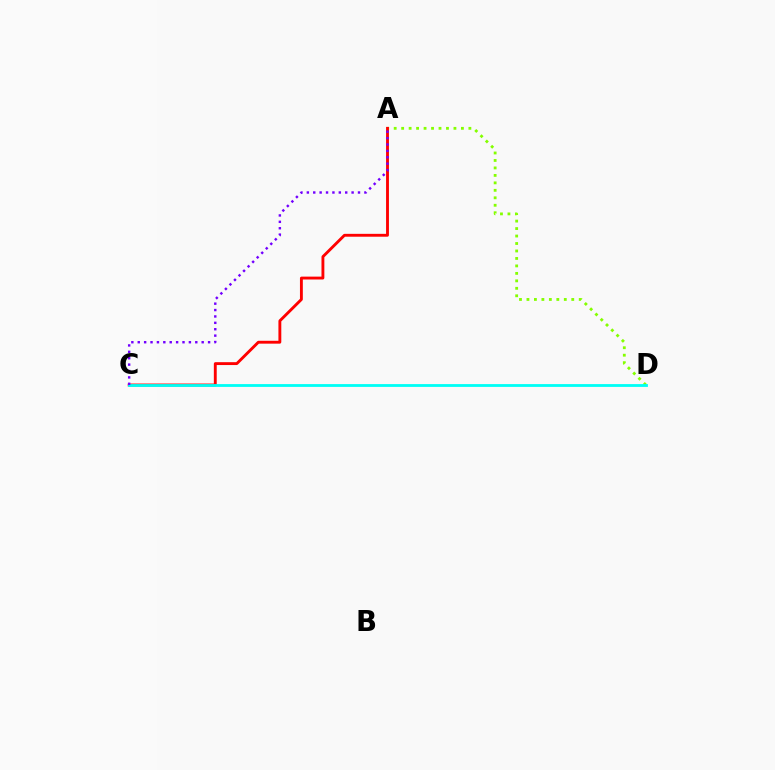{('A', 'D'): [{'color': '#84ff00', 'line_style': 'dotted', 'thickness': 2.03}], ('A', 'C'): [{'color': '#ff0000', 'line_style': 'solid', 'thickness': 2.07}, {'color': '#7200ff', 'line_style': 'dotted', 'thickness': 1.74}], ('C', 'D'): [{'color': '#00fff6', 'line_style': 'solid', 'thickness': 2.03}]}